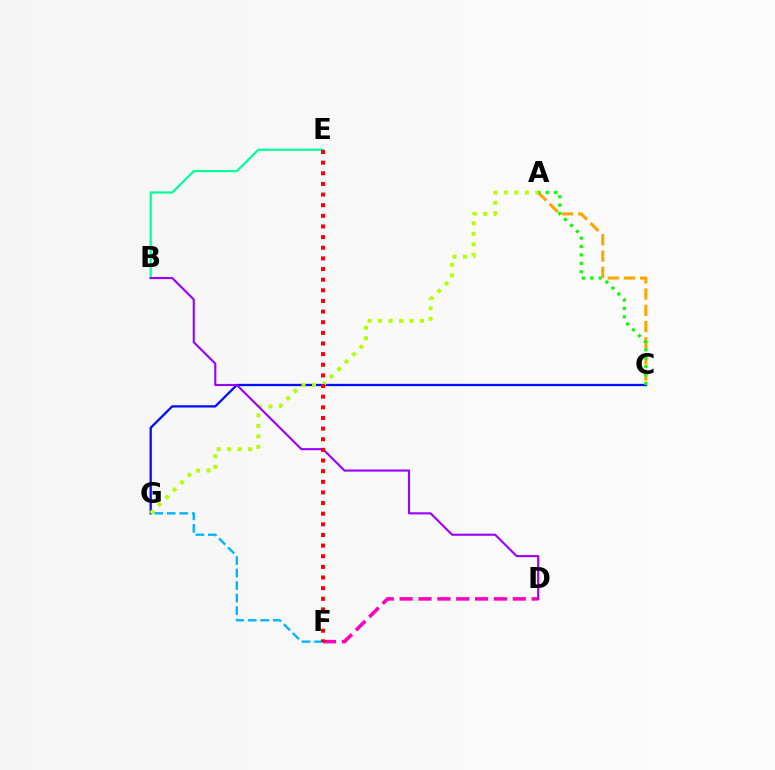{('C', 'G'): [{'color': '#0010ff', 'line_style': 'solid', 'thickness': 1.66}], ('A', 'C'): [{'color': '#ffa500', 'line_style': 'dashed', 'thickness': 2.2}, {'color': '#08ff00', 'line_style': 'dotted', 'thickness': 2.28}], ('B', 'E'): [{'color': '#00ff9d', 'line_style': 'solid', 'thickness': 1.58}], ('F', 'G'): [{'color': '#00b5ff', 'line_style': 'dashed', 'thickness': 1.7}], ('A', 'G'): [{'color': '#b3ff00', 'line_style': 'dotted', 'thickness': 2.85}], ('D', 'F'): [{'color': '#ff00bd', 'line_style': 'dashed', 'thickness': 2.56}], ('B', 'D'): [{'color': '#9b00ff', 'line_style': 'solid', 'thickness': 1.52}], ('E', 'F'): [{'color': '#ff0000', 'line_style': 'dotted', 'thickness': 2.89}]}